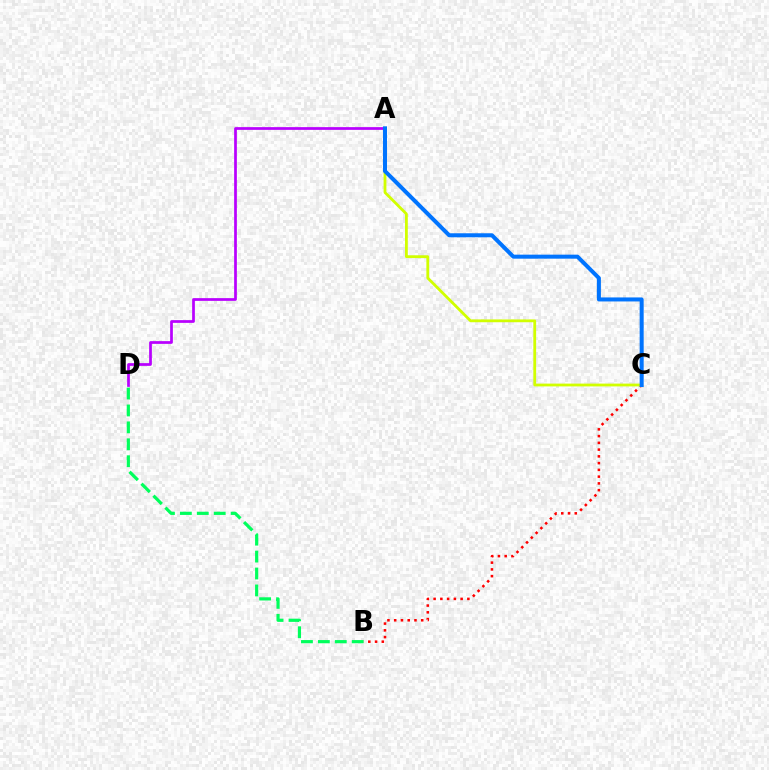{('B', 'C'): [{'color': '#ff0000', 'line_style': 'dotted', 'thickness': 1.84}], ('B', 'D'): [{'color': '#00ff5c', 'line_style': 'dashed', 'thickness': 2.3}], ('A', 'D'): [{'color': '#b900ff', 'line_style': 'solid', 'thickness': 1.96}], ('A', 'C'): [{'color': '#d1ff00', 'line_style': 'solid', 'thickness': 2.02}, {'color': '#0074ff', 'line_style': 'solid', 'thickness': 2.89}]}